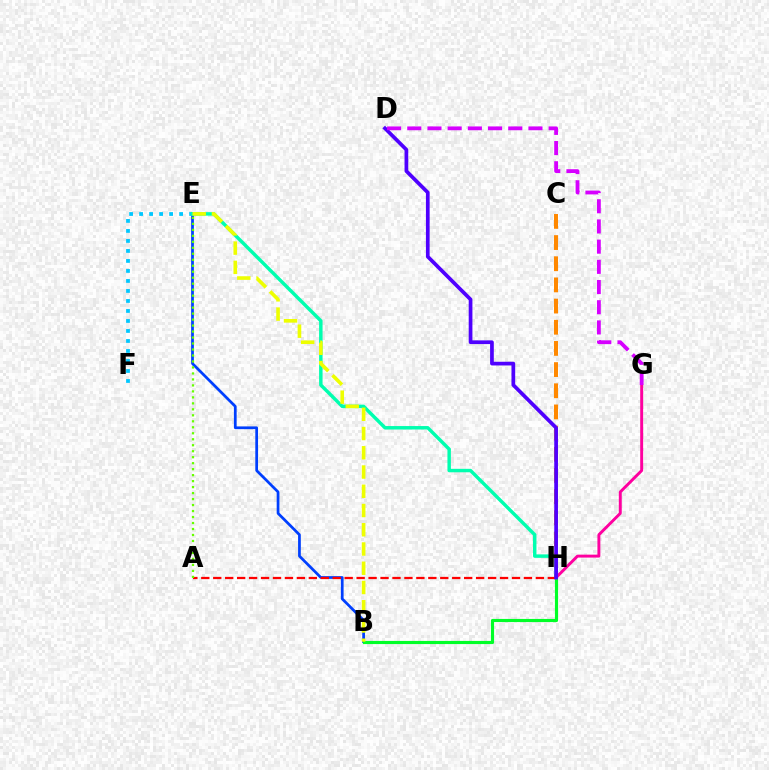{('B', 'E'): [{'color': '#003fff', 'line_style': 'solid', 'thickness': 1.97}, {'color': '#eeff00', 'line_style': 'dashed', 'thickness': 2.61}], ('B', 'H'): [{'color': '#00ff27', 'line_style': 'solid', 'thickness': 2.26}], ('E', 'F'): [{'color': '#00c7ff', 'line_style': 'dotted', 'thickness': 2.72}], ('C', 'H'): [{'color': '#ff8800', 'line_style': 'dashed', 'thickness': 2.88}], ('G', 'H'): [{'color': '#ff00a0', 'line_style': 'solid', 'thickness': 2.11}], ('E', 'H'): [{'color': '#00ffaf', 'line_style': 'solid', 'thickness': 2.49}], ('A', 'H'): [{'color': '#ff0000', 'line_style': 'dashed', 'thickness': 1.62}], ('D', 'H'): [{'color': '#4f00ff', 'line_style': 'solid', 'thickness': 2.67}], ('D', 'G'): [{'color': '#d600ff', 'line_style': 'dashed', 'thickness': 2.74}], ('A', 'E'): [{'color': '#66ff00', 'line_style': 'dotted', 'thickness': 1.63}]}